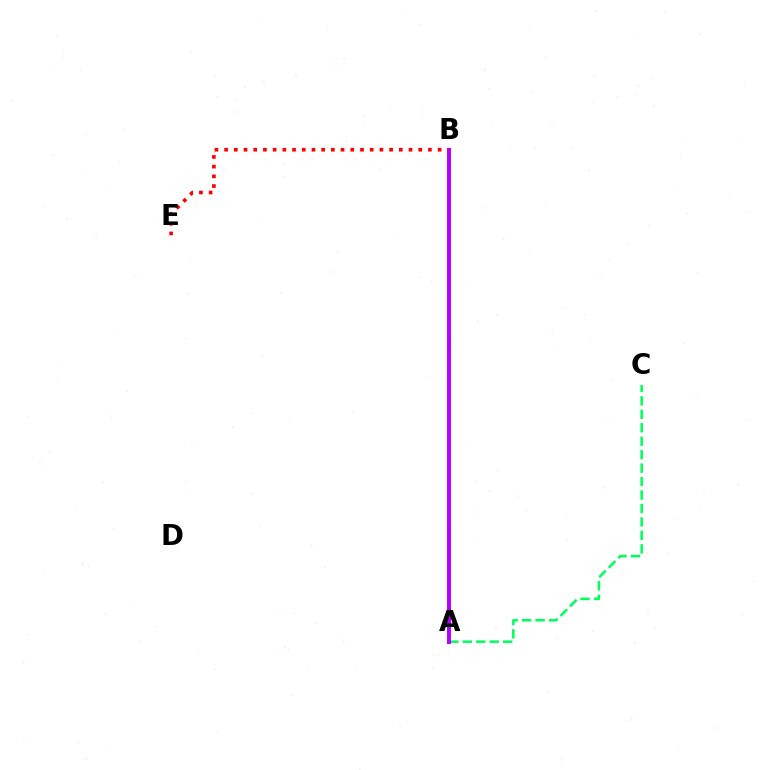{('A', 'B'): [{'color': '#d1ff00', 'line_style': 'solid', 'thickness': 1.78}, {'color': '#0074ff', 'line_style': 'dotted', 'thickness': 2.16}, {'color': '#b900ff', 'line_style': 'solid', 'thickness': 2.85}], ('B', 'E'): [{'color': '#ff0000', 'line_style': 'dotted', 'thickness': 2.64}], ('A', 'C'): [{'color': '#00ff5c', 'line_style': 'dashed', 'thickness': 1.83}]}